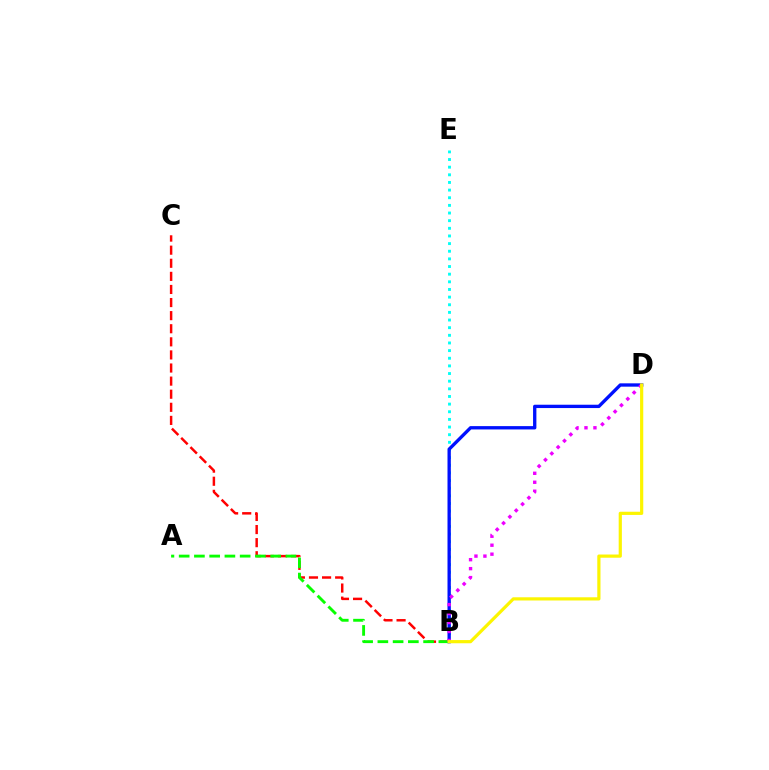{('B', 'E'): [{'color': '#00fff6', 'line_style': 'dotted', 'thickness': 2.08}], ('B', 'D'): [{'color': '#0010ff', 'line_style': 'solid', 'thickness': 2.4}, {'color': '#ee00ff', 'line_style': 'dotted', 'thickness': 2.44}, {'color': '#fcf500', 'line_style': 'solid', 'thickness': 2.3}], ('B', 'C'): [{'color': '#ff0000', 'line_style': 'dashed', 'thickness': 1.78}], ('A', 'B'): [{'color': '#08ff00', 'line_style': 'dashed', 'thickness': 2.07}]}